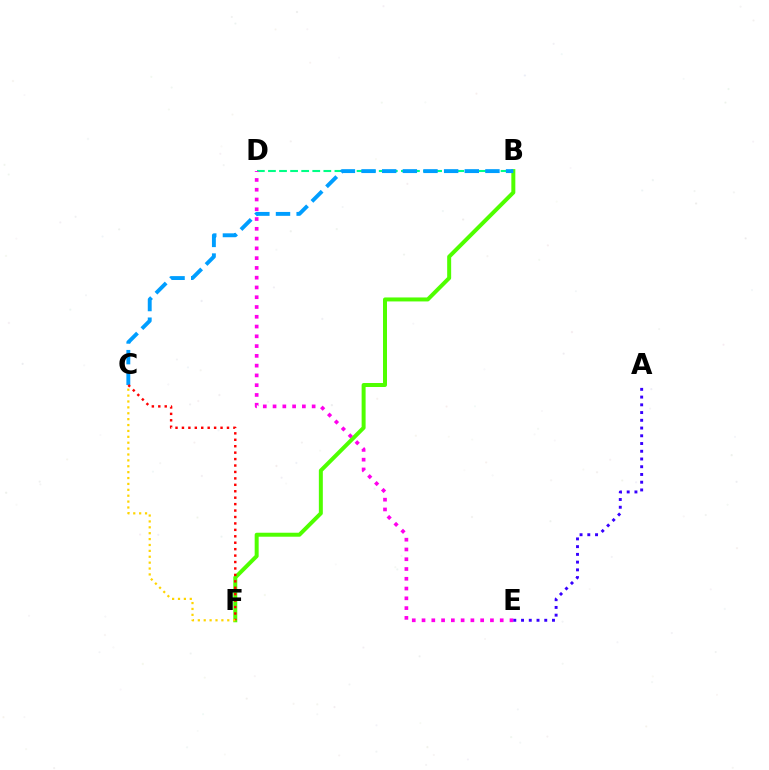{('B', 'D'): [{'color': '#00ff86', 'line_style': 'dashed', 'thickness': 1.5}], ('B', 'F'): [{'color': '#4fff00', 'line_style': 'solid', 'thickness': 2.87}], ('B', 'C'): [{'color': '#009eff', 'line_style': 'dashed', 'thickness': 2.81}], ('D', 'E'): [{'color': '#ff00ed', 'line_style': 'dotted', 'thickness': 2.66}], ('C', 'F'): [{'color': '#ff0000', 'line_style': 'dotted', 'thickness': 1.75}, {'color': '#ffd500', 'line_style': 'dotted', 'thickness': 1.6}], ('A', 'E'): [{'color': '#3700ff', 'line_style': 'dotted', 'thickness': 2.1}]}